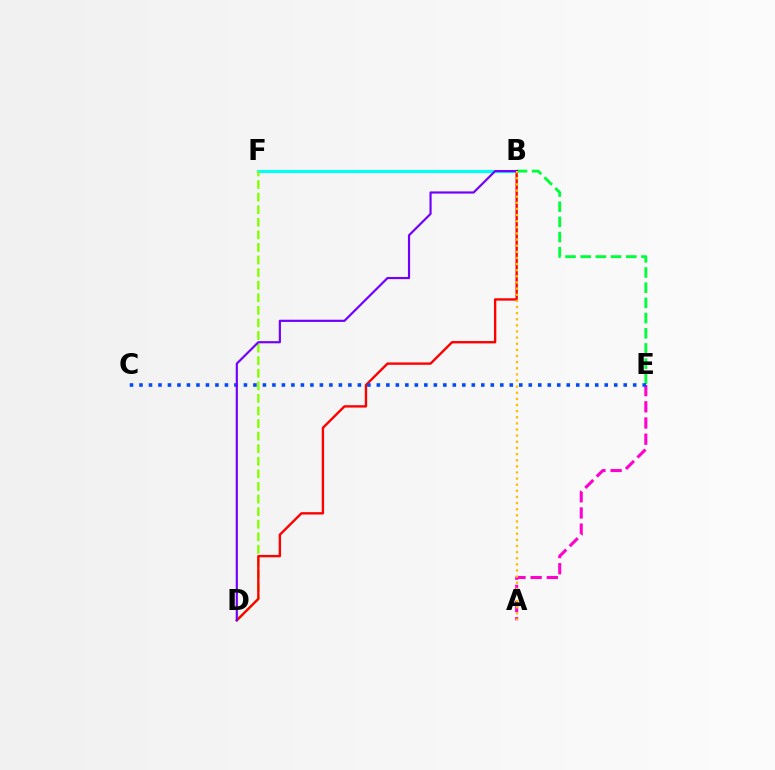{('B', 'F'): [{'color': '#00fff6', 'line_style': 'solid', 'thickness': 2.26}], ('D', 'F'): [{'color': '#84ff00', 'line_style': 'dashed', 'thickness': 1.71}], ('B', 'E'): [{'color': '#00ff39', 'line_style': 'dashed', 'thickness': 2.06}], ('A', 'E'): [{'color': '#ff00cf', 'line_style': 'dashed', 'thickness': 2.2}], ('B', 'D'): [{'color': '#ff0000', 'line_style': 'solid', 'thickness': 1.71}, {'color': '#7200ff', 'line_style': 'solid', 'thickness': 1.57}], ('C', 'E'): [{'color': '#004bff', 'line_style': 'dotted', 'thickness': 2.58}], ('A', 'B'): [{'color': '#ffbd00', 'line_style': 'dotted', 'thickness': 1.67}]}